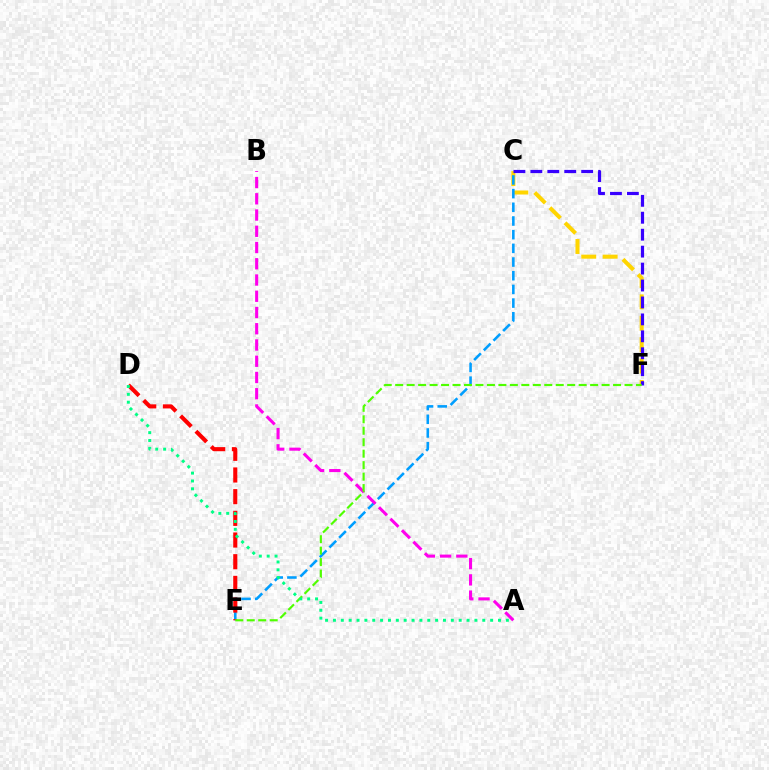{('C', 'F'): [{'color': '#ffd500', 'line_style': 'dashed', 'thickness': 2.91}, {'color': '#3700ff', 'line_style': 'dashed', 'thickness': 2.3}], ('C', 'E'): [{'color': '#009eff', 'line_style': 'dashed', 'thickness': 1.86}], ('A', 'B'): [{'color': '#ff00ed', 'line_style': 'dashed', 'thickness': 2.21}], ('D', 'E'): [{'color': '#ff0000', 'line_style': 'dashed', 'thickness': 2.95}], ('E', 'F'): [{'color': '#4fff00', 'line_style': 'dashed', 'thickness': 1.56}], ('A', 'D'): [{'color': '#00ff86', 'line_style': 'dotted', 'thickness': 2.14}]}